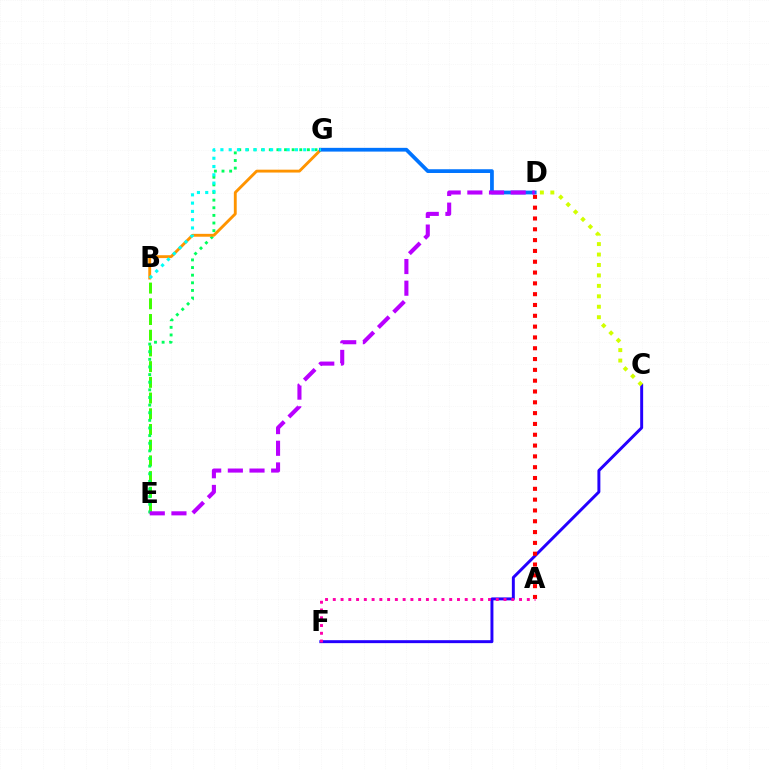{('C', 'F'): [{'color': '#2500ff', 'line_style': 'solid', 'thickness': 2.12}], ('C', 'D'): [{'color': '#d1ff00', 'line_style': 'dotted', 'thickness': 2.84}], ('B', 'E'): [{'color': '#3dff00', 'line_style': 'dashed', 'thickness': 2.13}], ('E', 'G'): [{'color': '#00ff5c', 'line_style': 'dotted', 'thickness': 2.07}], ('B', 'G'): [{'color': '#ff9400', 'line_style': 'solid', 'thickness': 2.07}, {'color': '#00fff6', 'line_style': 'dotted', 'thickness': 2.25}], ('A', 'D'): [{'color': '#ff0000', 'line_style': 'dotted', 'thickness': 2.94}], ('A', 'F'): [{'color': '#ff00ac', 'line_style': 'dotted', 'thickness': 2.11}], ('D', 'G'): [{'color': '#0074ff', 'line_style': 'solid', 'thickness': 2.7}], ('D', 'E'): [{'color': '#b900ff', 'line_style': 'dashed', 'thickness': 2.94}]}